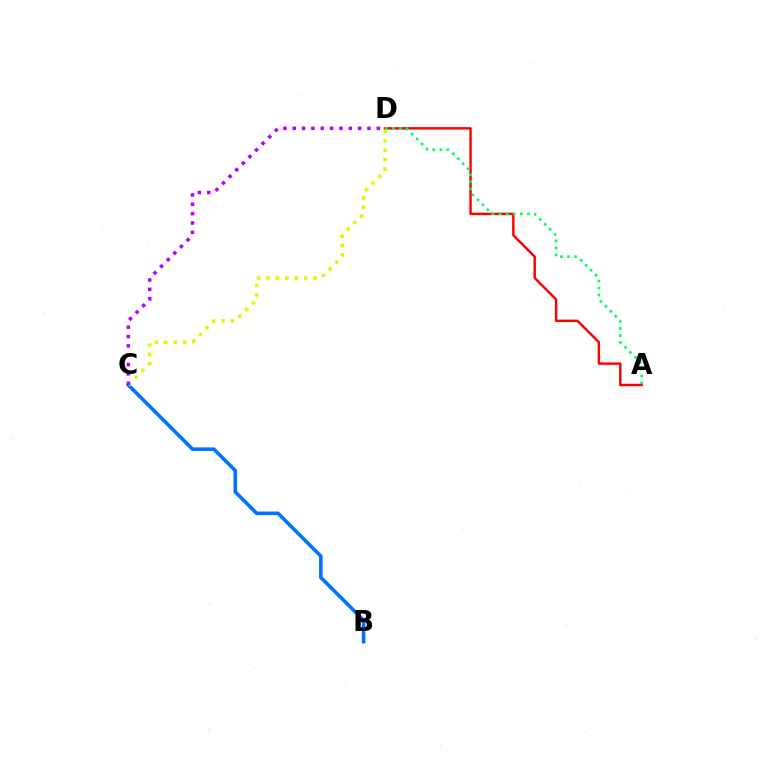{('B', 'C'): [{'color': '#0074ff', 'line_style': 'solid', 'thickness': 2.59}], ('A', 'D'): [{'color': '#ff0000', 'line_style': 'solid', 'thickness': 1.76}, {'color': '#00ff5c', 'line_style': 'dotted', 'thickness': 1.91}], ('C', 'D'): [{'color': '#d1ff00', 'line_style': 'dotted', 'thickness': 2.56}, {'color': '#b900ff', 'line_style': 'dotted', 'thickness': 2.54}]}